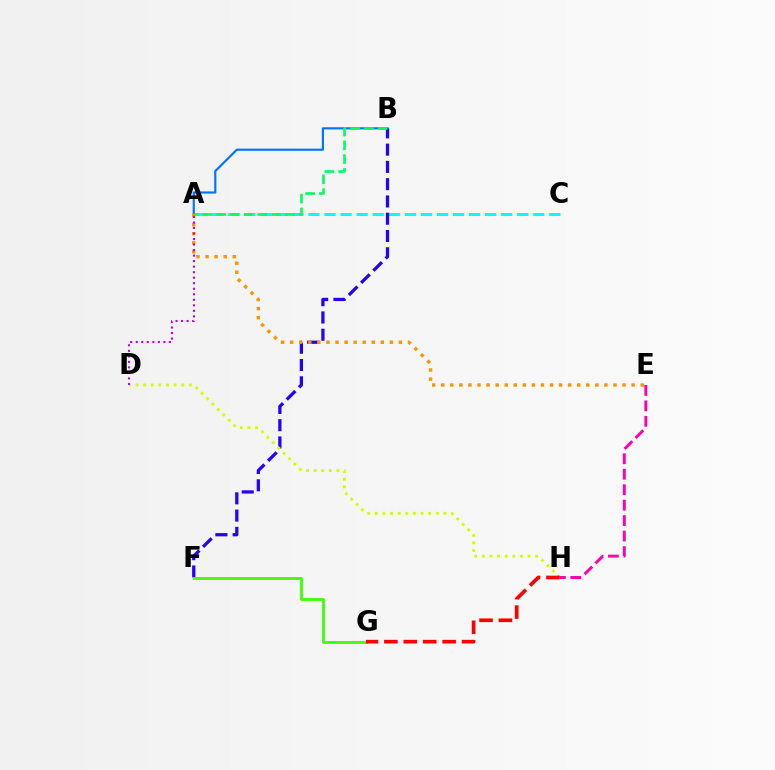{('A', 'C'): [{'color': '#00fff6', 'line_style': 'dashed', 'thickness': 2.18}], ('A', 'B'): [{'color': '#0074ff', 'line_style': 'solid', 'thickness': 1.55}, {'color': '#00ff5c', 'line_style': 'dashed', 'thickness': 1.87}], ('B', 'F'): [{'color': '#2500ff', 'line_style': 'dashed', 'thickness': 2.35}], ('F', 'G'): [{'color': '#3dff00', 'line_style': 'solid', 'thickness': 1.99}], ('A', 'E'): [{'color': '#ff9400', 'line_style': 'dotted', 'thickness': 2.46}], ('D', 'H'): [{'color': '#d1ff00', 'line_style': 'dotted', 'thickness': 2.07}], ('G', 'H'): [{'color': '#ff0000', 'line_style': 'dashed', 'thickness': 2.64}], ('A', 'D'): [{'color': '#b900ff', 'line_style': 'dotted', 'thickness': 1.5}], ('E', 'H'): [{'color': '#ff00ac', 'line_style': 'dashed', 'thickness': 2.1}]}